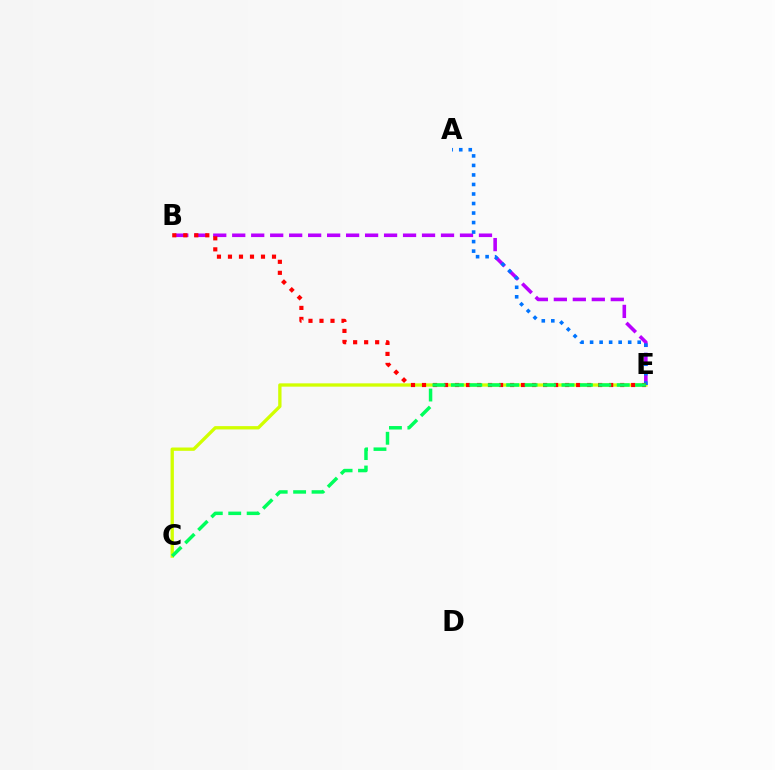{('C', 'E'): [{'color': '#d1ff00', 'line_style': 'solid', 'thickness': 2.39}, {'color': '#00ff5c', 'line_style': 'dashed', 'thickness': 2.5}], ('B', 'E'): [{'color': '#b900ff', 'line_style': 'dashed', 'thickness': 2.58}, {'color': '#ff0000', 'line_style': 'dotted', 'thickness': 2.99}], ('A', 'E'): [{'color': '#0074ff', 'line_style': 'dotted', 'thickness': 2.59}]}